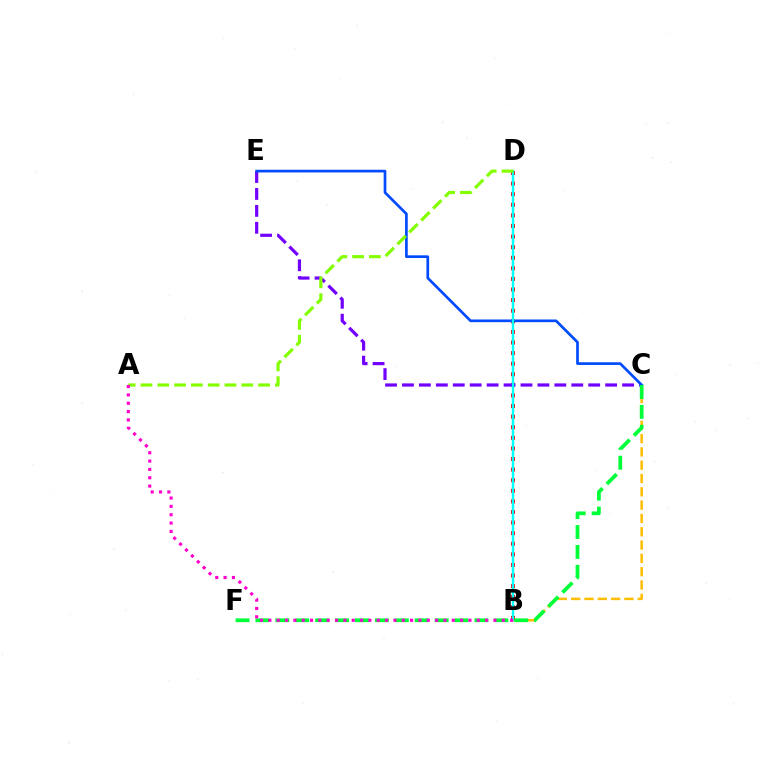{('B', 'C'): [{'color': '#ffbd00', 'line_style': 'dashed', 'thickness': 1.81}], ('B', 'D'): [{'color': '#ff0000', 'line_style': 'dotted', 'thickness': 2.88}, {'color': '#00fff6', 'line_style': 'solid', 'thickness': 1.72}], ('C', 'E'): [{'color': '#7200ff', 'line_style': 'dashed', 'thickness': 2.3}, {'color': '#004bff', 'line_style': 'solid', 'thickness': 1.94}], ('C', 'F'): [{'color': '#00ff39', 'line_style': 'dashed', 'thickness': 2.7}], ('A', 'D'): [{'color': '#84ff00', 'line_style': 'dashed', 'thickness': 2.28}], ('A', 'B'): [{'color': '#ff00cf', 'line_style': 'dotted', 'thickness': 2.26}]}